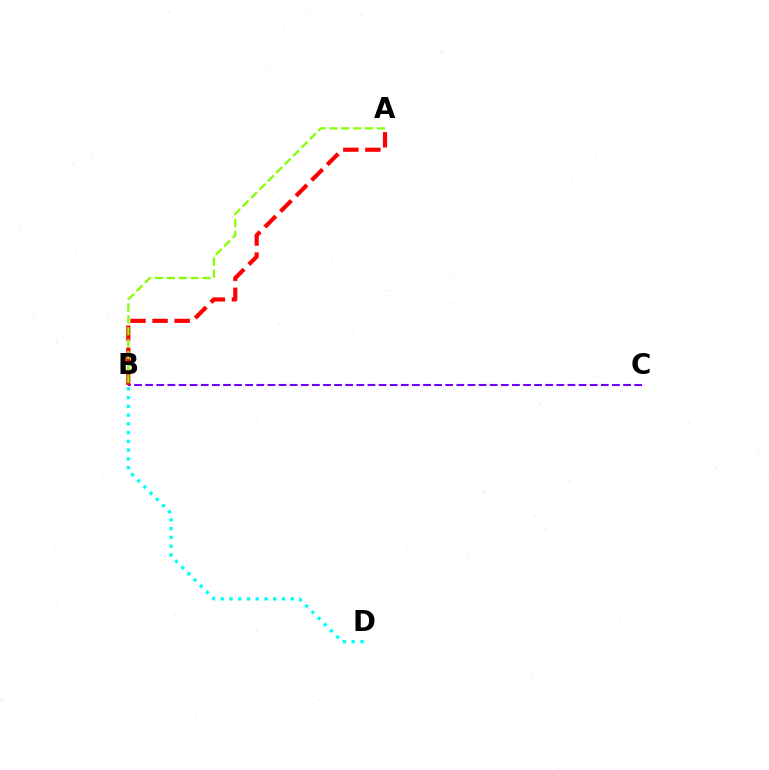{('B', 'C'): [{'color': '#7200ff', 'line_style': 'dashed', 'thickness': 1.51}], ('A', 'B'): [{'color': '#ff0000', 'line_style': 'dashed', 'thickness': 3.0}, {'color': '#84ff00', 'line_style': 'dashed', 'thickness': 1.61}], ('B', 'D'): [{'color': '#00fff6', 'line_style': 'dotted', 'thickness': 2.38}]}